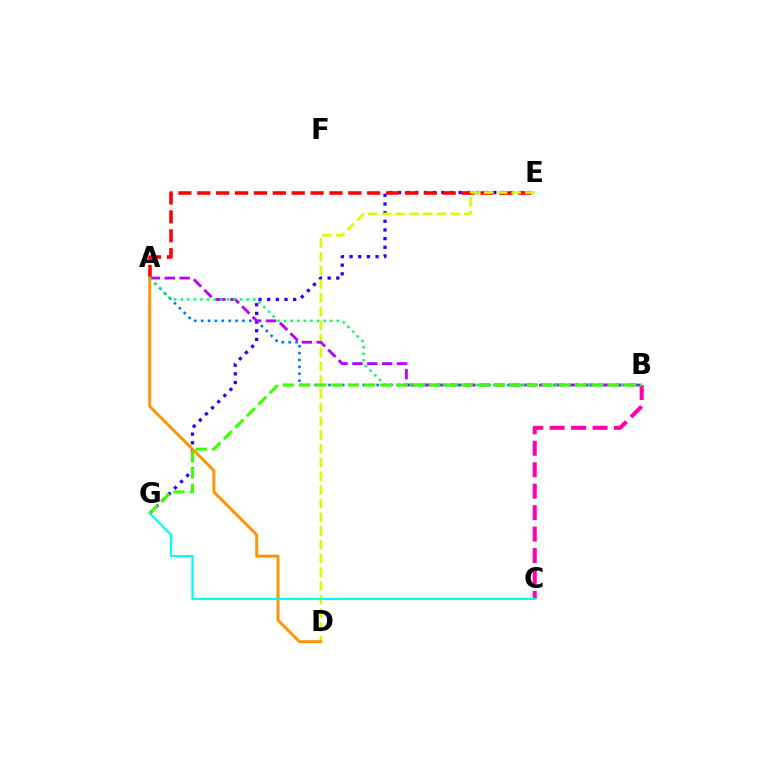{('A', 'B'): [{'color': '#0074ff', 'line_style': 'dotted', 'thickness': 1.87}, {'color': '#b900ff', 'line_style': 'dashed', 'thickness': 2.02}, {'color': '#00ff5c', 'line_style': 'dotted', 'thickness': 1.79}], ('E', 'G'): [{'color': '#2500ff', 'line_style': 'dotted', 'thickness': 2.35}], ('B', 'C'): [{'color': '#ff00ac', 'line_style': 'dashed', 'thickness': 2.91}], ('A', 'E'): [{'color': '#ff0000', 'line_style': 'dashed', 'thickness': 2.57}], ('D', 'E'): [{'color': '#d1ff00', 'line_style': 'dashed', 'thickness': 1.86}], ('A', 'D'): [{'color': '#ff9400', 'line_style': 'solid', 'thickness': 2.09}], ('C', 'G'): [{'color': '#00fff6', 'line_style': 'solid', 'thickness': 1.6}], ('B', 'G'): [{'color': '#3dff00', 'line_style': 'dashed', 'thickness': 2.21}]}